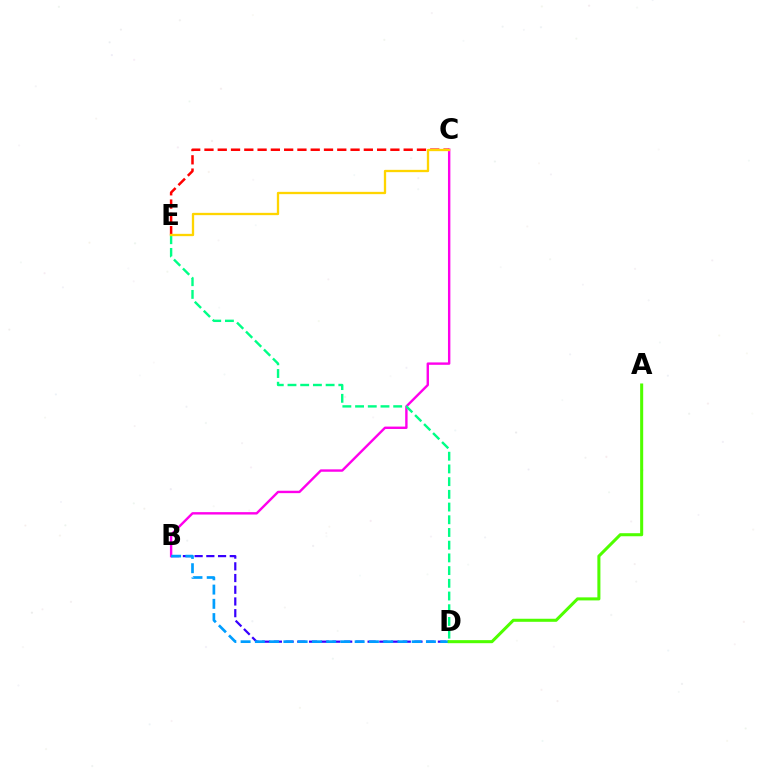{('B', 'D'): [{'color': '#3700ff', 'line_style': 'dashed', 'thickness': 1.59}, {'color': '#009eff', 'line_style': 'dashed', 'thickness': 1.94}], ('C', 'E'): [{'color': '#ff0000', 'line_style': 'dashed', 'thickness': 1.8}, {'color': '#ffd500', 'line_style': 'solid', 'thickness': 1.67}], ('B', 'C'): [{'color': '#ff00ed', 'line_style': 'solid', 'thickness': 1.73}], ('D', 'E'): [{'color': '#00ff86', 'line_style': 'dashed', 'thickness': 1.73}], ('A', 'D'): [{'color': '#4fff00', 'line_style': 'solid', 'thickness': 2.19}]}